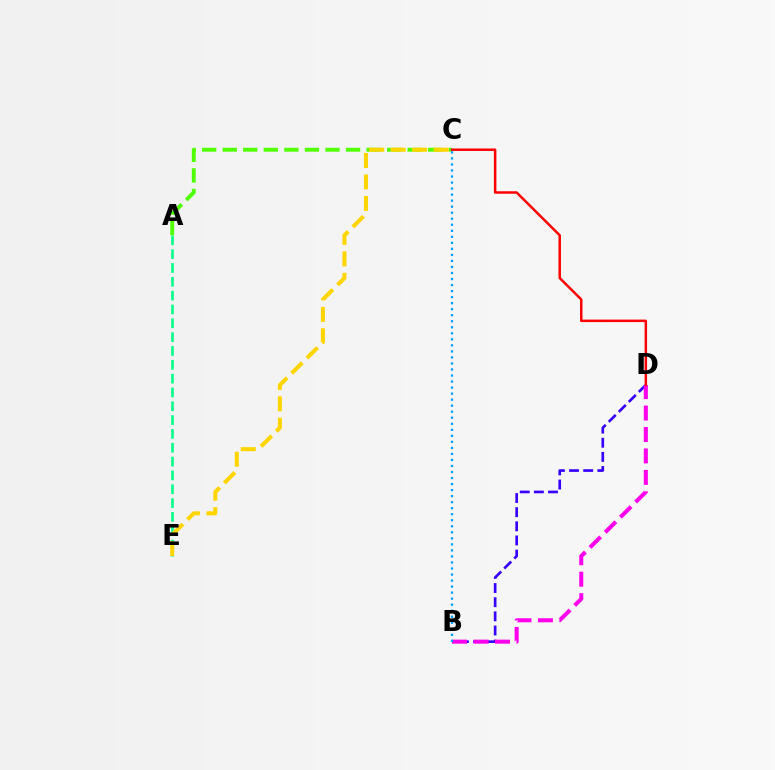{('A', 'E'): [{'color': '#00ff86', 'line_style': 'dashed', 'thickness': 1.88}], ('A', 'C'): [{'color': '#4fff00', 'line_style': 'dashed', 'thickness': 2.79}], ('C', 'E'): [{'color': '#ffd500', 'line_style': 'dashed', 'thickness': 2.92}], ('B', 'D'): [{'color': '#3700ff', 'line_style': 'dashed', 'thickness': 1.92}, {'color': '#ff00ed', 'line_style': 'dashed', 'thickness': 2.91}], ('B', 'C'): [{'color': '#009eff', 'line_style': 'dotted', 'thickness': 1.64}], ('C', 'D'): [{'color': '#ff0000', 'line_style': 'solid', 'thickness': 1.79}]}